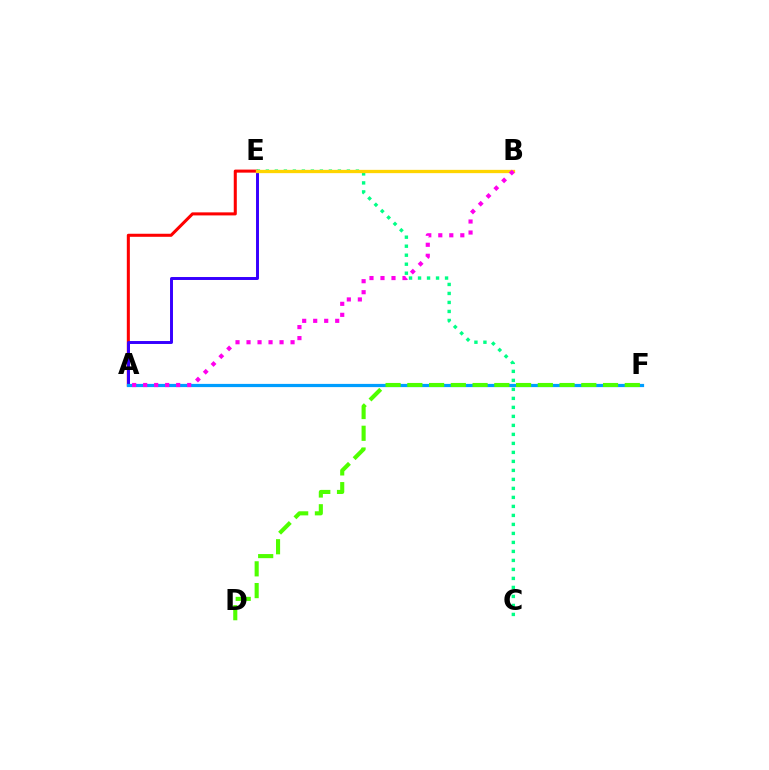{('A', 'E'): [{'color': '#ff0000', 'line_style': 'solid', 'thickness': 2.19}, {'color': '#3700ff', 'line_style': 'solid', 'thickness': 2.12}], ('C', 'E'): [{'color': '#00ff86', 'line_style': 'dotted', 'thickness': 2.45}], ('B', 'E'): [{'color': '#ffd500', 'line_style': 'solid', 'thickness': 2.37}], ('A', 'F'): [{'color': '#009eff', 'line_style': 'solid', 'thickness': 2.31}], ('D', 'F'): [{'color': '#4fff00', 'line_style': 'dashed', 'thickness': 2.95}], ('A', 'B'): [{'color': '#ff00ed', 'line_style': 'dotted', 'thickness': 2.99}]}